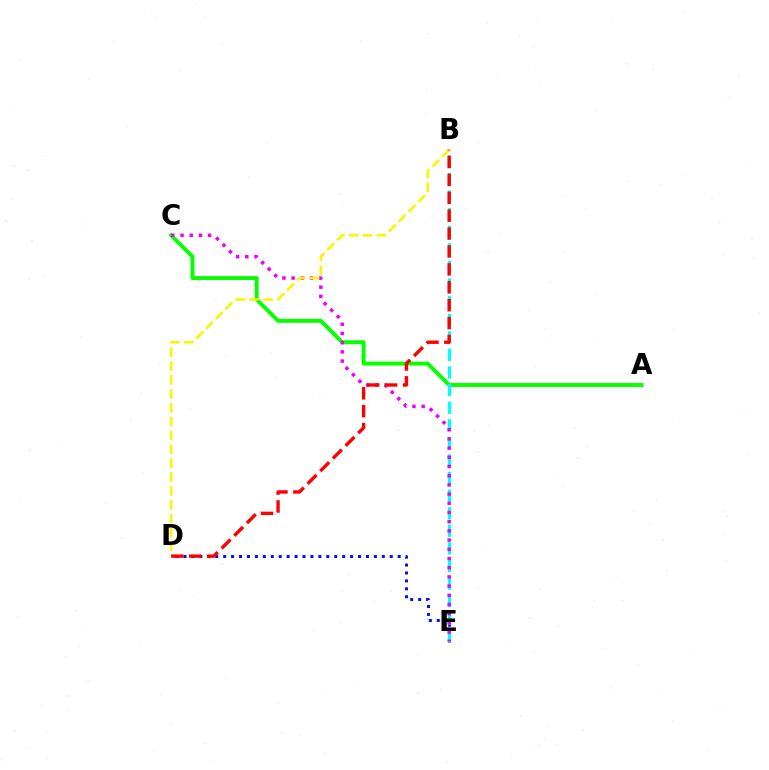{('D', 'E'): [{'color': '#0010ff', 'line_style': 'dotted', 'thickness': 2.15}], ('A', 'C'): [{'color': '#08ff00', 'line_style': 'solid', 'thickness': 2.82}], ('B', 'E'): [{'color': '#00fff6', 'line_style': 'dashed', 'thickness': 2.39}], ('C', 'E'): [{'color': '#ee00ff', 'line_style': 'dotted', 'thickness': 2.5}], ('B', 'D'): [{'color': '#fcf500', 'line_style': 'dashed', 'thickness': 1.88}, {'color': '#ff0000', 'line_style': 'dashed', 'thickness': 2.43}]}